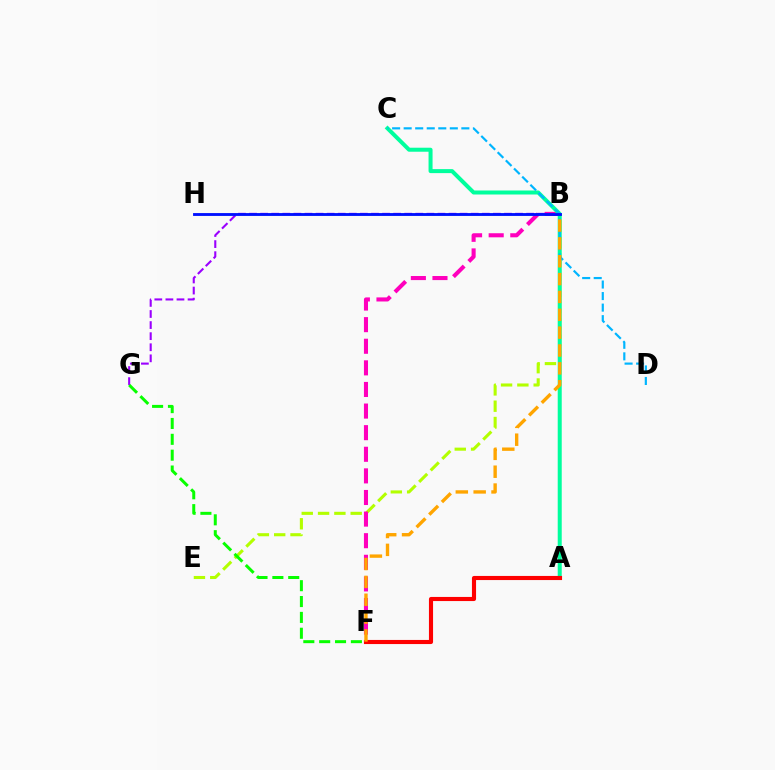{('B', 'E'): [{'color': '#b3ff00', 'line_style': 'dashed', 'thickness': 2.22}], ('B', 'G'): [{'color': '#9b00ff', 'line_style': 'dashed', 'thickness': 1.51}], ('B', 'F'): [{'color': '#ff00bd', 'line_style': 'dashed', 'thickness': 2.93}, {'color': '#ffa500', 'line_style': 'dashed', 'thickness': 2.42}], ('A', 'C'): [{'color': '#00ff9d', 'line_style': 'solid', 'thickness': 2.88}], ('C', 'D'): [{'color': '#00b5ff', 'line_style': 'dashed', 'thickness': 1.57}], ('A', 'F'): [{'color': '#ff0000', 'line_style': 'solid', 'thickness': 2.96}], ('F', 'G'): [{'color': '#08ff00', 'line_style': 'dashed', 'thickness': 2.15}], ('B', 'H'): [{'color': '#0010ff', 'line_style': 'solid', 'thickness': 2.05}]}